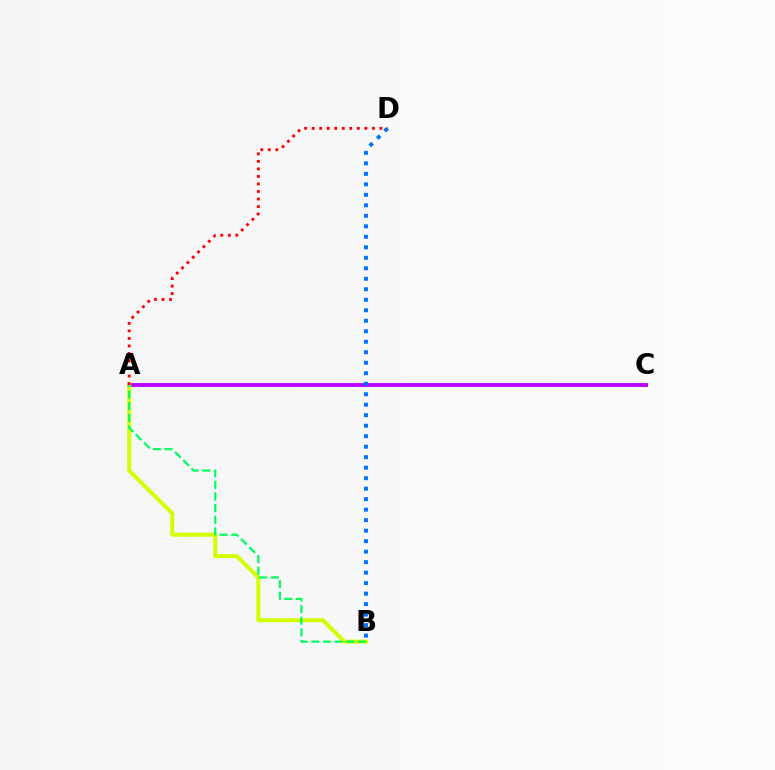{('A', 'C'): [{'color': '#b900ff', 'line_style': 'solid', 'thickness': 2.79}], ('B', 'D'): [{'color': '#0074ff', 'line_style': 'dotted', 'thickness': 2.85}], ('A', 'B'): [{'color': '#d1ff00', 'line_style': 'solid', 'thickness': 2.88}, {'color': '#00ff5c', 'line_style': 'dashed', 'thickness': 1.58}], ('A', 'D'): [{'color': '#ff0000', 'line_style': 'dotted', 'thickness': 2.05}]}